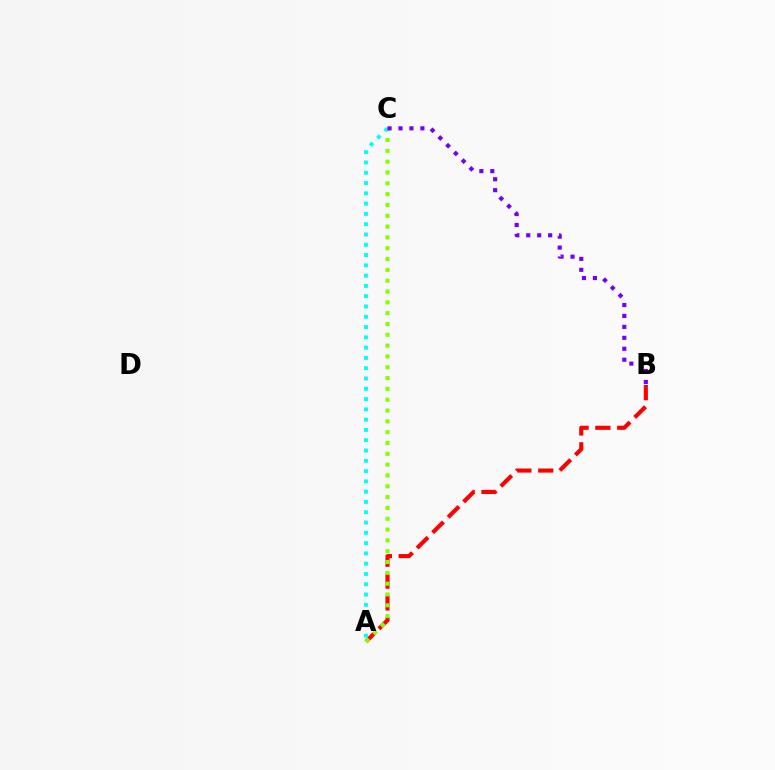{('A', 'B'): [{'color': '#ff0000', 'line_style': 'dashed', 'thickness': 2.97}], ('A', 'C'): [{'color': '#84ff00', 'line_style': 'dotted', 'thickness': 2.94}, {'color': '#00fff6', 'line_style': 'dotted', 'thickness': 2.8}], ('B', 'C'): [{'color': '#7200ff', 'line_style': 'dotted', 'thickness': 2.97}]}